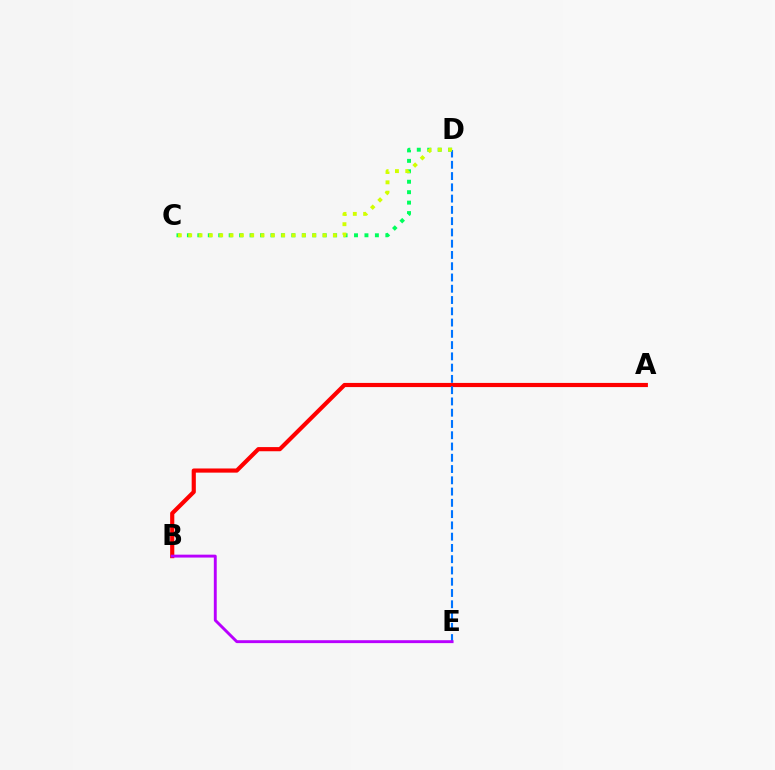{('A', 'B'): [{'color': '#ff0000', 'line_style': 'solid', 'thickness': 2.99}], ('C', 'D'): [{'color': '#00ff5c', 'line_style': 'dotted', 'thickness': 2.84}, {'color': '#d1ff00', 'line_style': 'dotted', 'thickness': 2.81}], ('D', 'E'): [{'color': '#0074ff', 'line_style': 'dashed', 'thickness': 1.53}], ('B', 'E'): [{'color': '#b900ff', 'line_style': 'solid', 'thickness': 2.09}]}